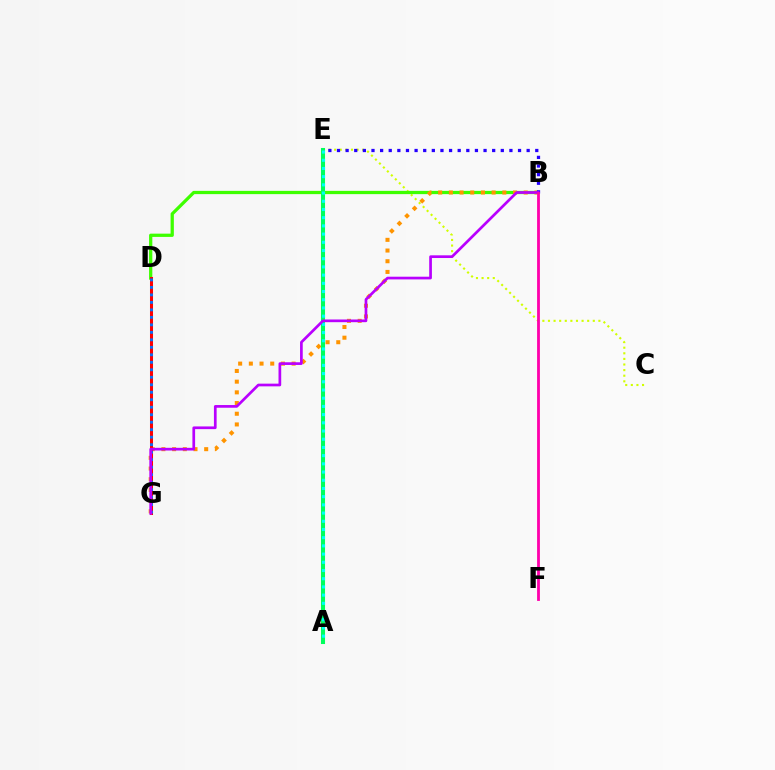{('C', 'E'): [{'color': '#d1ff00', 'line_style': 'dotted', 'thickness': 1.52}], ('B', 'D'): [{'color': '#3dff00', 'line_style': 'solid', 'thickness': 2.35}], ('B', 'G'): [{'color': '#ff9400', 'line_style': 'dotted', 'thickness': 2.91}, {'color': '#b900ff', 'line_style': 'solid', 'thickness': 1.94}], ('A', 'E'): [{'color': '#00ff5c', 'line_style': 'solid', 'thickness': 2.93}, {'color': '#00fff6', 'line_style': 'dotted', 'thickness': 2.23}], ('B', 'E'): [{'color': '#2500ff', 'line_style': 'dotted', 'thickness': 2.34}], ('D', 'G'): [{'color': '#ff0000', 'line_style': 'solid', 'thickness': 2.18}, {'color': '#0074ff', 'line_style': 'dotted', 'thickness': 2.03}], ('B', 'F'): [{'color': '#ff00ac', 'line_style': 'solid', 'thickness': 2.02}]}